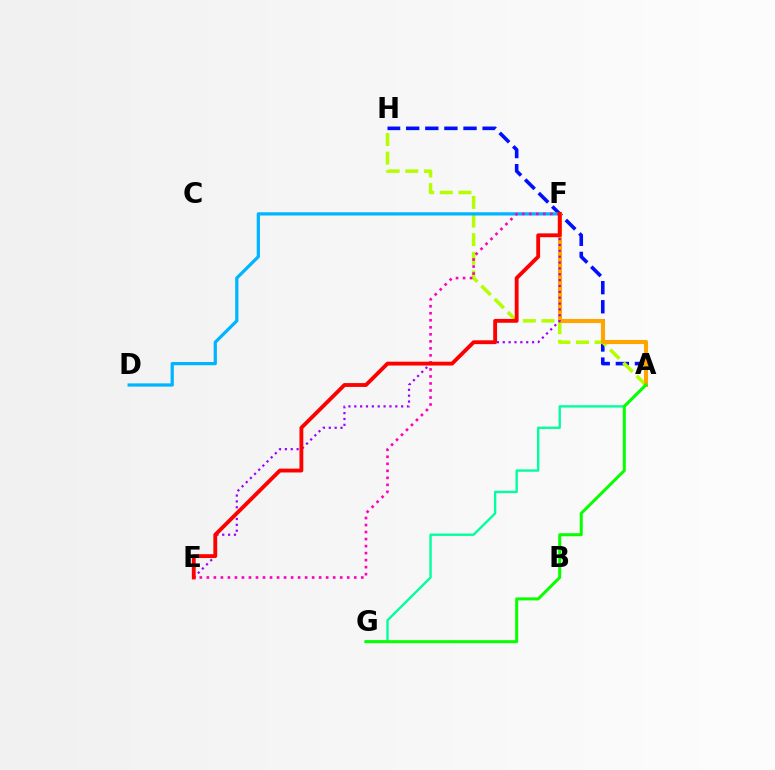{('A', 'H'): [{'color': '#0010ff', 'line_style': 'dashed', 'thickness': 2.6}, {'color': '#b3ff00', 'line_style': 'dashed', 'thickness': 2.53}], ('D', 'F'): [{'color': '#00b5ff', 'line_style': 'solid', 'thickness': 2.33}], ('A', 'G'): [{'color': '#00ff9d', 'line_style': 'solid', 'thickness': 1.7}, {'color': '#08ff00', 'line_style': 'solid', 'thickness': 2.17}], ('A', 'F'): [{'color': '#ffa500', 'line_style': 'solid', 'thickness': 2.94}], ('E', 'F'): [{'color': '#9b00ff', 'line_style': 'dotted', 'thickness': 1.59}, {'color': '#ff00bd', 'line_style': 'dotted', 'thickness': 1.91}, {'color': '#ff0000', 'line_style': 'solid', 'thickness': 2.77}]}